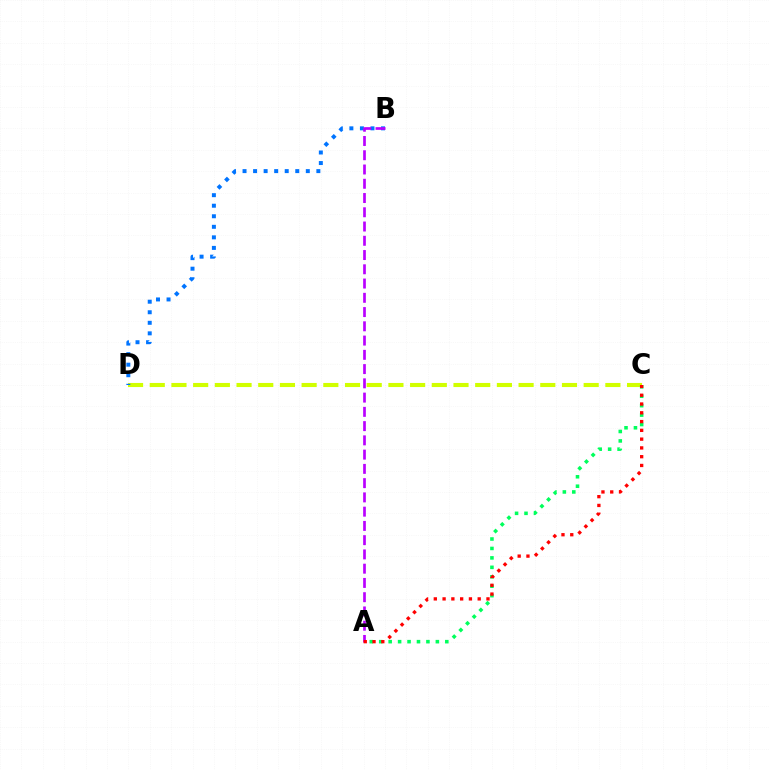{('C', 'D'): [{'color': '#d1ff00', 'line_style': 'dashed', 'thickness': 2.95}], ('A', 'C'): [{'color': '#00ff5c', 'line_style': 'dotted', 'thickness': 2.57}, {'color': '#ff0000', 'line_style': 'dotted', 'thickness': 2.38}], ('B', 'D'): [{'color': '#0074ff', 'line_style': 'dotted', 'thickness': 2.87}], ('A', 'B'): [{'color': '#b900ff', 'line_style': 'dashed', 'thickness': 1.94}]}